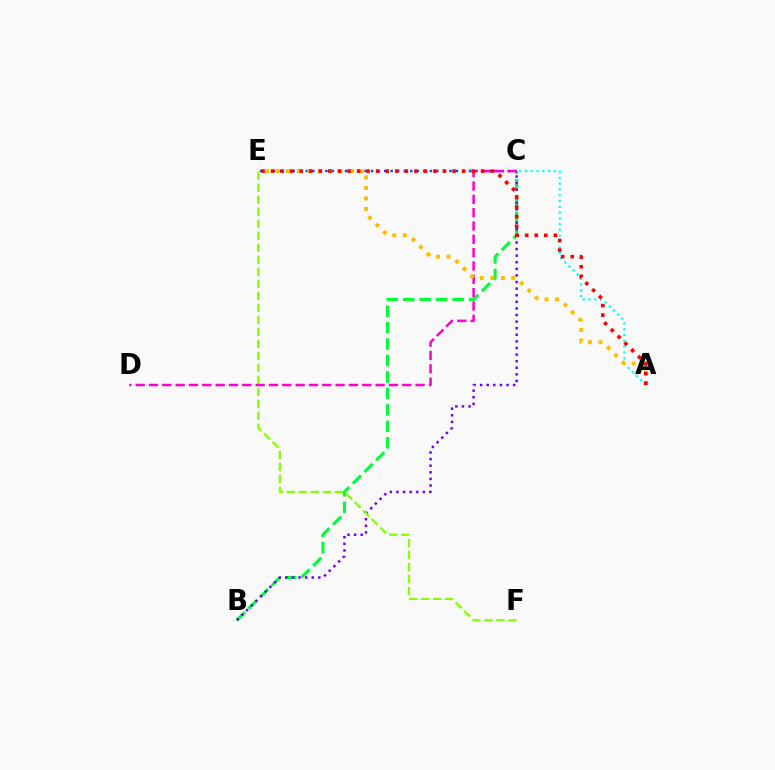{('B', 'C'): [{'color': '#00ff39', 'line_style': 'dashed', 'thickness': 2.24}, {'color': '#7200ff', 'line_style': 'dotted', 'thickness': 1.79}], ('A', 'C'): [{'color': '#00fff6', 'line_style': 'dotted', 'thickness': 1.57}], ('C', 'E'): [{'color': '#004bff', 'line_style': 'dotted', 'thickness': 1.77}], ('C', 'D'): [{'color': '#ff00cf', 'line_style': 'dashed', 'thickness': 1.81}], ('E', 'F'): [{'color': '#84ff00', 'line_style': 'dashed', 'thickness': 1.63}], ('A', 'E'): [{'color': '#ffbd00', 'line_style': 'dotted', 'thickness': 2.86}, {'color': '#ff0000', 'line_style': 'dotted', 'thickness': 2.6}]}